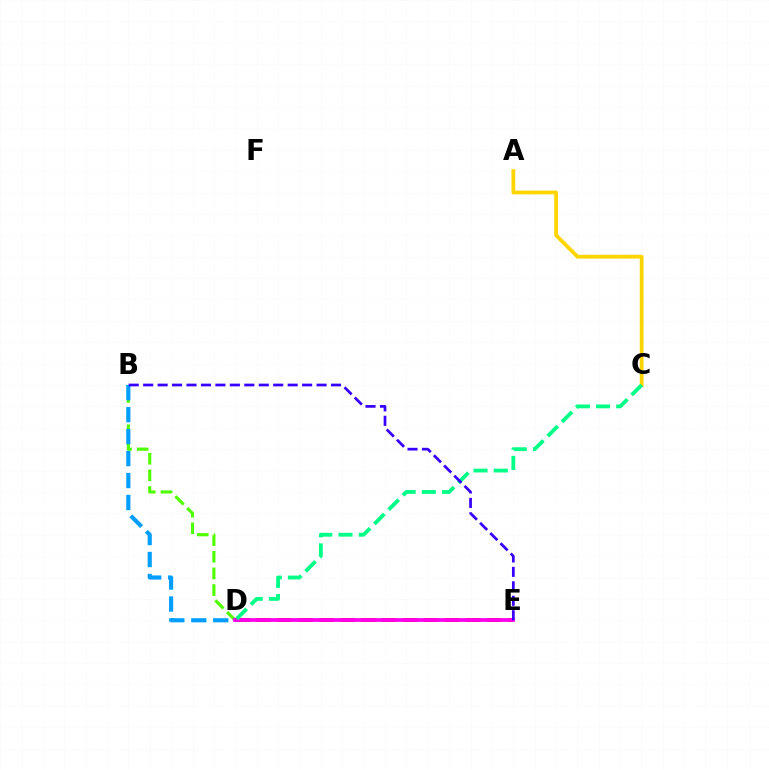{('B', 'D'): [{'color': '#4fff00', 'line_style': 'dashed', 'thickness': 2.26}, {'color': '#009eff', 'line_style': 'dashed', 'thickness': 2.98}], ('D', 'E'): [{'color': '#ff0000', 'line_style': 'dashed', 'thickness': 2.85}, {'color': '#ff00ed', 'line_style': 'solid', 'thickness': 2.7}], ('A', 'C'): [{'color': '#ffd500', 'line_style': 'solid', 'thickness': 2.74}], ('C', 'D'): [{'color': '#00ff86', 'line_style': 'dashed', 'thickness': 2.74}], ('B', 'E'): [{'color': '#3700ff', 'line_style': 'dashed', 'thickness': 1.96}]}